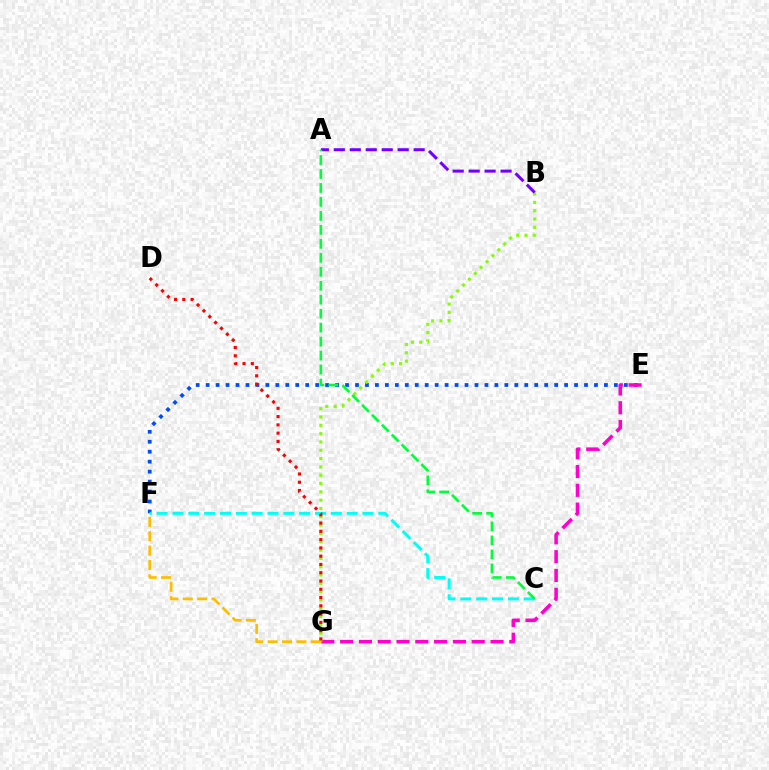{('E', 'F'): [{'color': '#004bff', 'line_style': 'dotted', 'thickness': 2.71}], ('E', 'G'): [{'color': '#ff00cf', 'line_style': 'dashed', 'thickness': 2.55}], ('F', 'G'): [{'color': '#ffbd00', 'line_style': 'dashed', 'thickness': 1.95}], ('B', 'G'): [{'color': '#84ff00', 'line_style': 'dotted', 'thickness': 2.26}], ('C', 'F'): [{'color': '#00fff6', 'line_style': 'dashed', 'thickness': 2.15}], ('D', 'G'): [{'color': '#ff0000', 'line_style': 'dotted', 'thickness': 2.25}], ('A', 'B'): [{'color': '#7200ff', 'line_style': 'dashed', 'thickness': 2.17}], ('A', 'C'): [{'color': '#00ff39', 'line_style': 'dashed', 'thickness': 1.9}]}